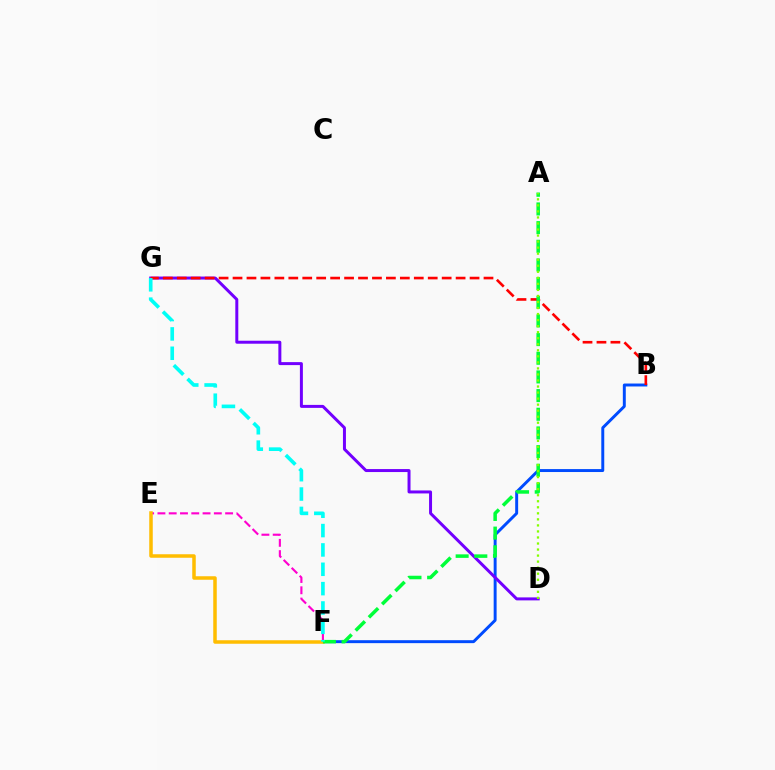{('B', 'F'): [{'color': '#004bff', 'line_style': 'solid', 'thickness': 2.12}], ('E', 'F'): [{'color': '#ff00cf', 'line_style': 'dashed', 'thickness': 1.53}, {'color': '#ffbd00', 'line_style': 'solid', 'thickness': 2.53}], ('D', 'G'): [{'color': '#7200ff', 'line_style': 'solid', 'thickness': 2.15}], ('B', 'G'): [{'color': '#ff0000', 'line_style': 'dashed', 'thickness': 1.89}], ('A', 'F'): [{'color': '#00ff39', 'line_style': 'dashed', 'thickness': 2.54}], ('F', 'G'): [{'color': '#00fff6', 'line_style': 'dashed', 'thickness': 2.63}], ('A', 'D'): [{'color': '#84ff00', 'line_style': 'dotted', 'thickness': 1.64}]}